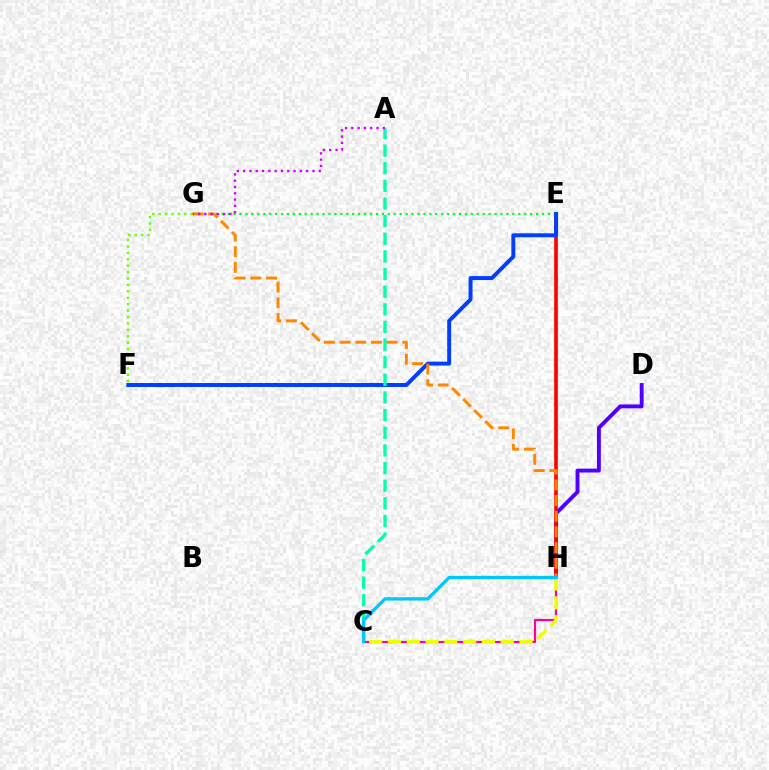{('F', 'G'): [{'color': '#66ff00', 'line_style': 'dotted', 'thickness': 1.74}], ('C', 'H'): [{'color': '#ff00a0', 'line_style': 'solid', 'thickness': 1.58}, {'color': '#eeff00', 'line_style': 'dashed', 'thickness': 2.55}, {'color': '#00c7ff', 'line_style': 'solid', 'thickness': 2.39}], ('D', 'H'): [{'color': '#4f00ff', 'line_style': 'solid', 'thickness': 2.8}], ('E', 'H'): [{'color': '#ff0000', 'line_style': 'solid', 'thickness': 2.62}], ('E', 'G'): [{'color': '#00ff27', 'line_style': 'dotted', 'thickness': 1.61}], ('E', 'F'): [{'color': '#003fff', 'line_style': 'solid', 'thickness': 2.85}], ('A', 'C'): [{'color': '#00ffaf', 'line_style': 'dashed', 'thickness': 2.4}], ('G', 'H'): [{'color': '#ff8800', 'line_style': 'dashed', 'thickness': 2.13}], ('A', 'G'): [{'color': '#d600ff', 'line_style': 'dotted', 'thickness': 1.71}]}